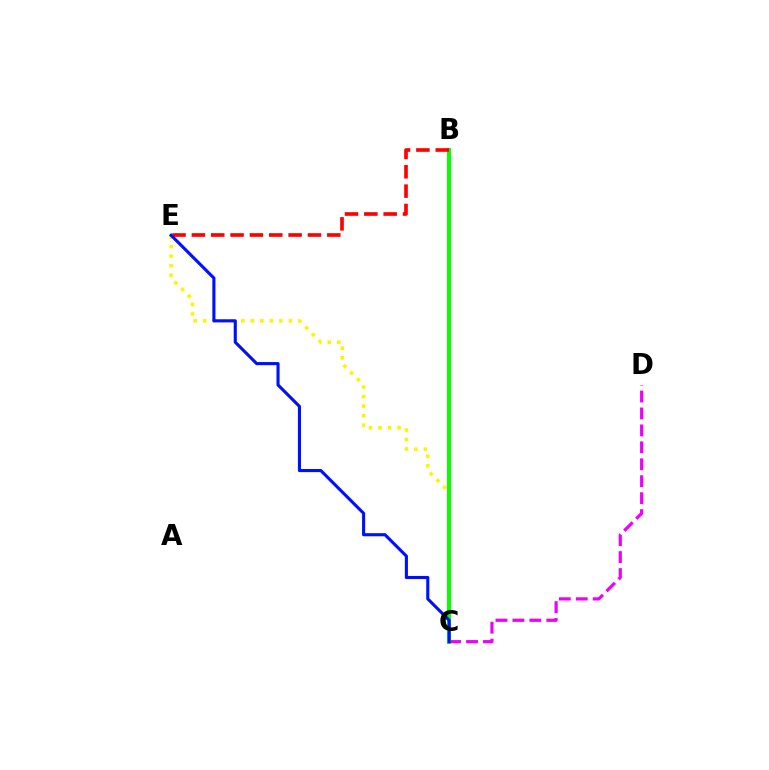{('C', 'D'): [{'color': '#ee00ff', 'line_style': 'dashed', 'thickness': 2.3}], ('B', 'C'): [{'color': '#00fff6', 'line_style': 'dotted', 'thickness': 2.54}, {'color': '#08ff00', 'line_style': 'solid', 'thickness': 2.88}], ('C', 'E'): [{'color': '#fcf500', 'line_style': 'dotted', 'thickness': 2.59}, {'color': '#0010ff', 'line_style': 'solid', 'thickness': 2.23}], ('B', 'E'): [{'color': '#ff0000', 'line_style': 'dashed', 'thickness': 2.63}]}